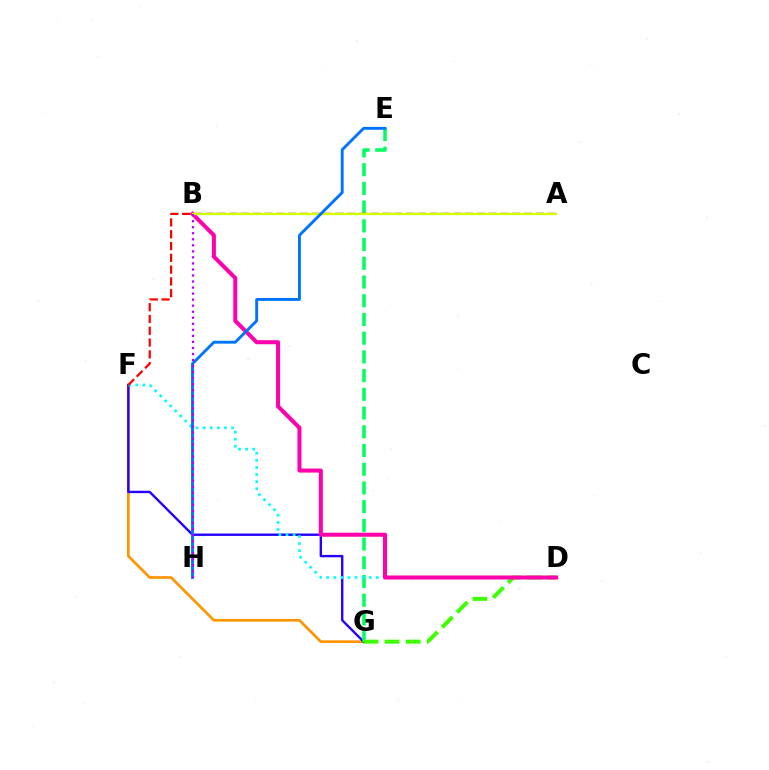{('F', 'G'): [{'color': '#ff9400', 'line_style': 'solid', 'thickness': 1.94}, {'color': '#2500ff', 'line_style': 'solid', 'thickness': 1.72}], ('E', 'G'): [{'color': '#00ff5c', 'line_style': 'dashed', 'thickness': 2.54}], ('D', 'F'): [{'color': '#00fff6', 'line_style': 'dotted', 'thickness': 1.93}], ('D', 'G'): [{'color': '#3dff00', 'line_style': 'dashed', 'thickness': 2.87}], ('B', 'D'): [{'color': '#ff00ac', 'line_style': 'solid', 'thickness': 2.9}], ('A', 'F'): [{'color': '#ff0000', 'line_style': 'dashed', 'thickness': 1.6}], ('A', 'B'): [{'color': '#d1ff00', 'line_style': 'solid', 'thickness': 1.66}], ('E', 'H'): [{'color': '#0074ff', 'line_style': 'solid', 'thickness': 2.07}], ('B', 'H'): [{'color': '#b900ff', 'line_style': 'dotted', 'thickness': 1.64}]}